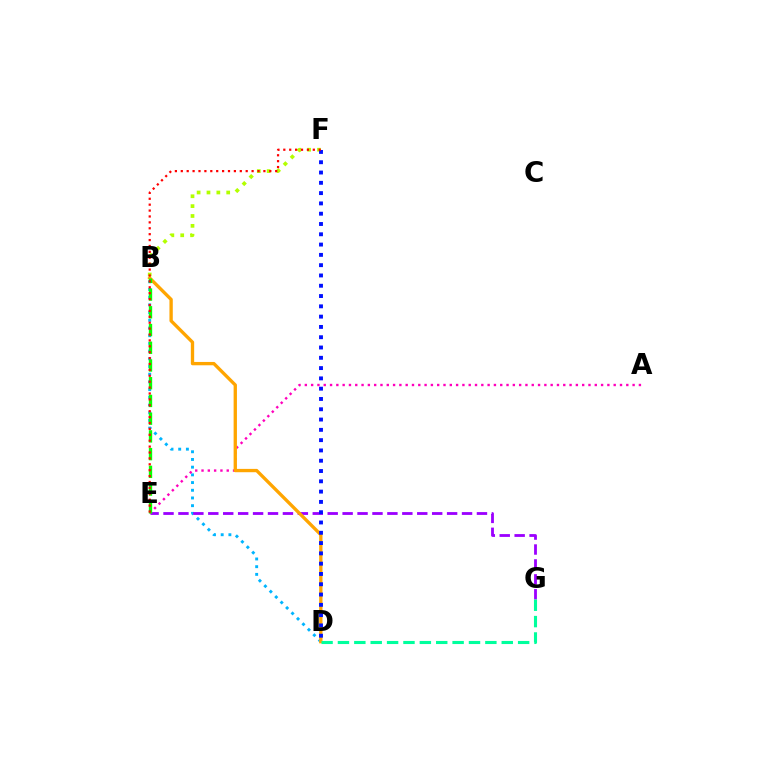{('B', 'D'): [{'color': '#00b5ff', 'line_style': 'dotted', 'thickness': 2.09}, {'color': '#ffa500', 'line_style': 'solid', 'thickness': 2.4}], ('E', 'G'): [{'color': '#9b00ff', 'line_style': 'dashed', 'thickness': 2.03}], ('A', 'E'): [{'color': '#ff00bd', 'line_style': 'dotted', 'thickness': 1.71}], ('B', 'F'): [{'color': '#b3ff00', 'line_style': 'dotted', 'thickness': 2.68}], ('B', 'E'): [{'color': '#08ff00', 'line_style': 'dashed', 'thickness': 2.41}], ('D', 'F'): [{'color': '#0010ff', 'line_style': 'dotted', 'thickness': 2.8}], ('E', 'F'): [{'color': '#ff0000', 'line_style': 'dotted', 'thickness': 1.6}], ('D', 'G'): [{'color': '#00ff9d', 'line_style': 'dashed', 'thickness': 2.23}]}